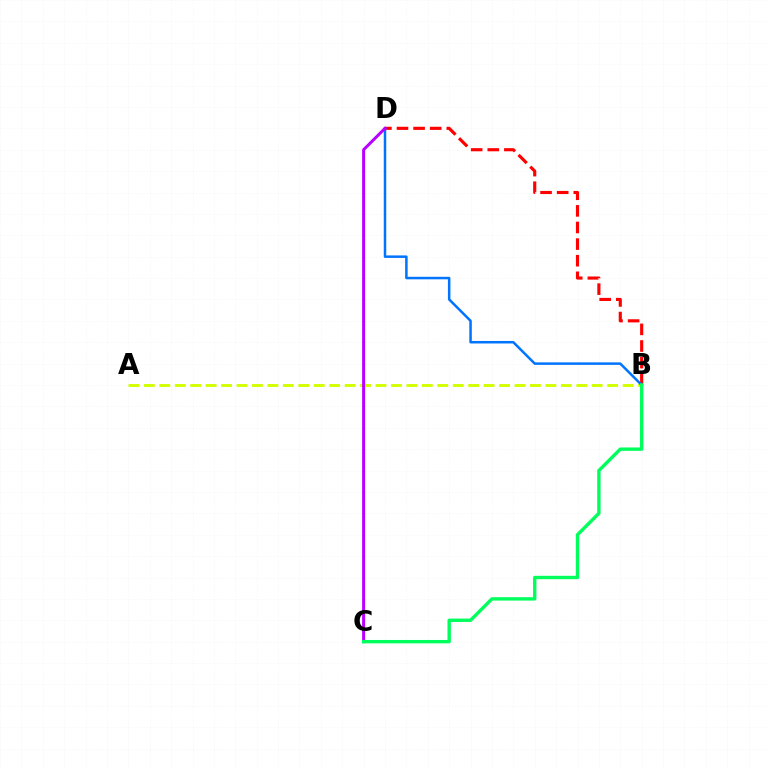{('B', 'D'): [{'color': '#ff0000', 'line_style': 'dashed', 'thickness': 2.26}, {'color': '#0074ff', 'line_style': 'solid', 'thickness': 1.8}], ('A', 'B'): [{'color': '#d1ff00', 'line_style': 'dashed', 'thickness': 2.1}], ('C', 'D'): [{'color': '#b900ff', 'line_style': 'solid', 'thickness': 2.15}], ('B', 'C'): [{'color': '#00ff5c', 'line_style': 'solid', 'thickness': 2.43}]}